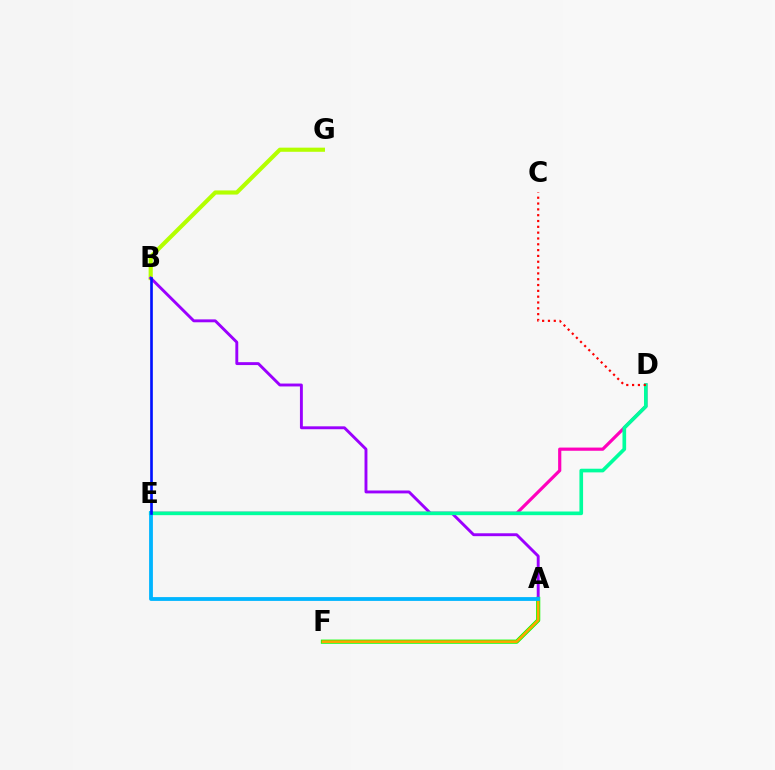{('B', 'G'): [{'color': '#b3ff00', 'line_style': 'solid', 'thickness': 2.98}], ('A', 'B'): [{'color': '#9b00ff', 'line_style': 'solid', 'thickness': 2.09}], ('A', 'F'): [{'color': '#08ff00', 'line_style': 'solid', 'thickness': 2.97}, {'color': '#ffa500', 'line_style': 'solid', 'thickness': 1.88}], ('D', 'E'): [{'color': '#ff00bd', 'line_style': 'solid', 'thickness': 2.29}, {'color': '#00ff9d', 'line_style': 'solid', 'thickness': 2.63}], ('C', 'D'): [{'color': '#ff0000', 'line_style': 'dotted', 'thickness': 1.58}], ('A', 'E'): [{'color': '#00b5ff', 'line_style': 'solid', 'thickness': 2.74}], ('B', 'E'): [{'color': '#0010ff', 'line_style': 'solid', 'thickness': 1.91}]}